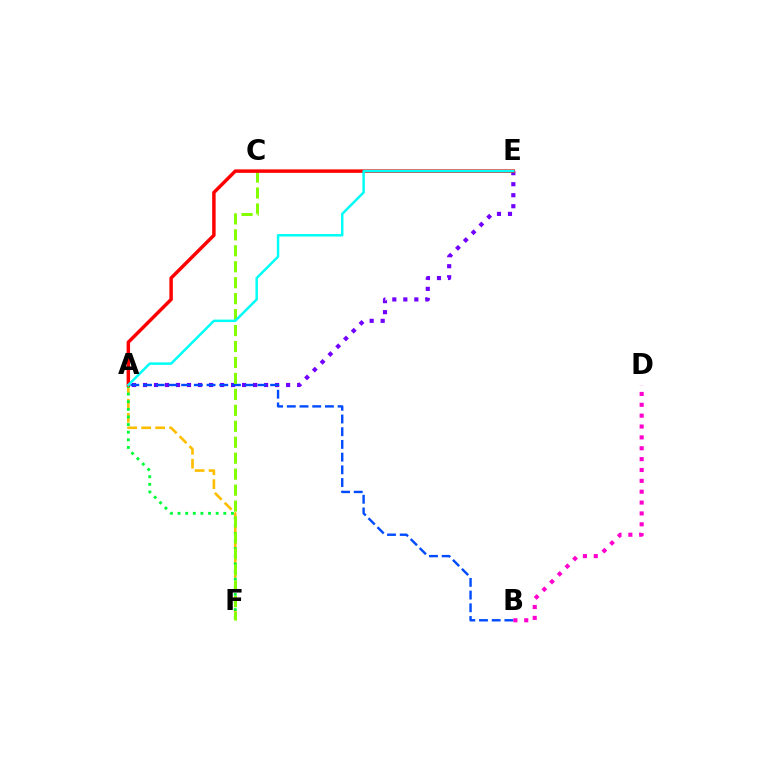{('A', 'F'): [{'color': '#ffbd00', 'line_style': 'dashed', 'thickness': 1.89}, {'color': '#00ff39', 'line_style': 'dotted', 'thickness': 2.07}], ('A', 'E'): [{'color': '#7200ff', 'line_style': 'dotted', 'thickness': 2.99}, {'color': '#ff0000', 'line_style': 'solid', 'thickness': 2.49}, {'color': '#00fff6', 'line_style': 'solid', 'thickness': 1.78}], ('A', 'B'): [{'color': '#004bff', 'line_style': 'dashed', 'thickness': 1.73}], ('B', 'D'): [{'color': '#ff00cf', 'line_style': 'dotted', 'thickness': 2.95}], ('C', 'F'): [{'color': '#84ff00', 'line_style': 'dashed', 'thickness': 2.17}]}